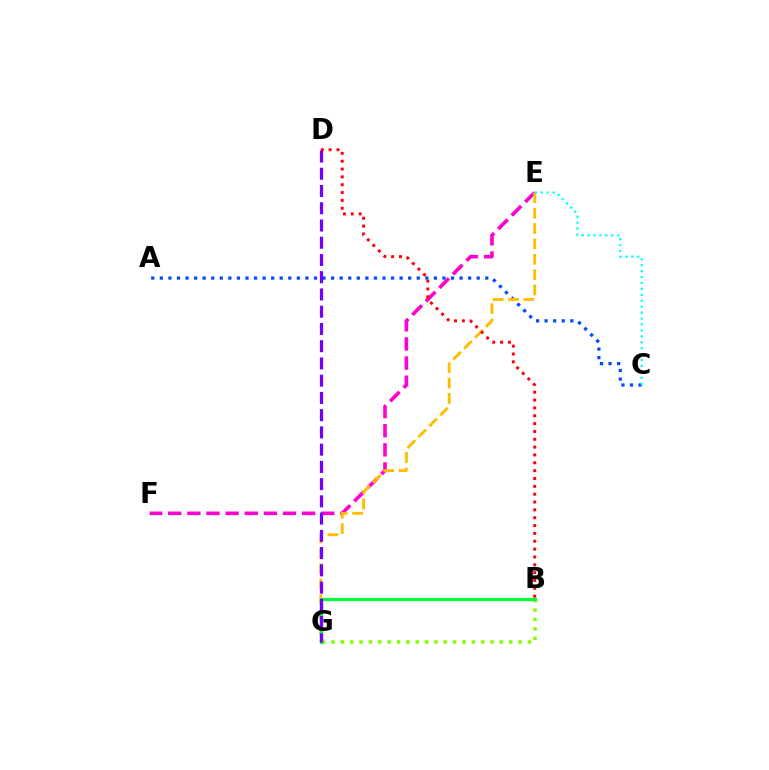{('E', 'F'): [{'color': '#ff00cf', 'line_style': 'dashed', 'thickness': 2.6}], ('B', 'G'): [{'color': '#84ff00', 'line_style': 'dotted', 'thickness': 2.54}, {'color': '#00ff39', 'line_style': 'solid', 'thickness': 2.31}], ('A', 'C'): [{'color': '#004bff', 'line_style': 'dotted', 'thickness': 2.33}], ('E', 'G'): [{'color': '#ffbd00', 'line_style': 'dashed', 'thickness': 2.09}], ('D', 'G'): [{'color': '#7200ff', 'line_style': 'dashed', 'thickness': 2.34}], ('B', 'D'): [{'color': '#ff0000', 'line_style': 'dotted', 'thickness': 2.13}], ('C', 'E'): [{'color': '#00fff6', 'line_style': 'dotted', 'thickness': 1.61}]}